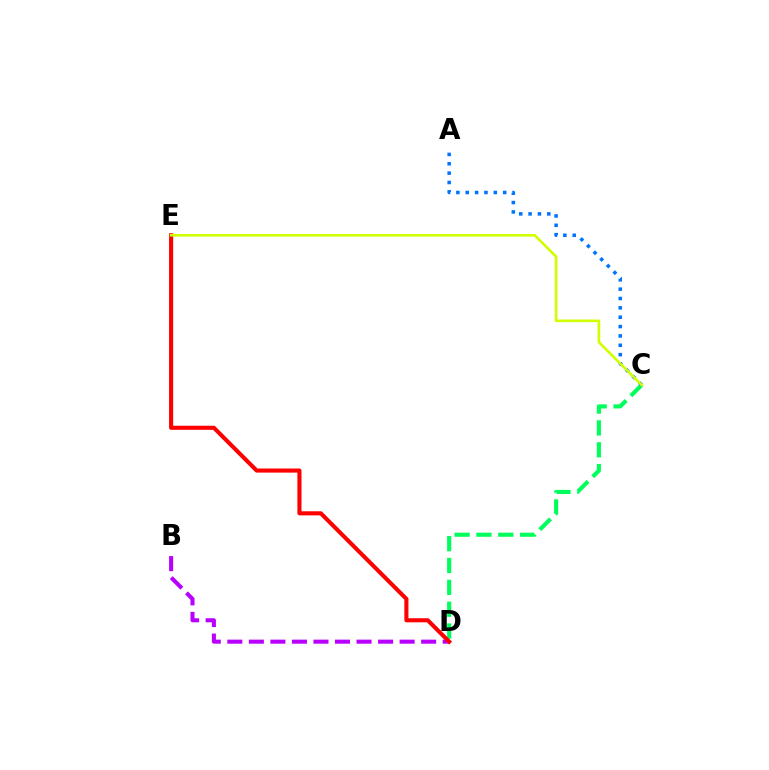{('C', 'D'): [{'color': '#00ff5c', 'line_style': 'dashed', 'thickness': 2.97}], ('B', 'D'): [{'color': '#b900ff', 'line_style': 'dashed', 'thickness': 2.93}], ('D', 'E'): [{'color': '#ff0000', 'line_style': 'solid', 'thickness': 2.94}], ('A', 'C'): [{'color': '#0074ff', 'line_style': 'dotted', 'thickness': 2.54}], ('C', 'E'): [{'color': '#d1ff00', 'line_style': 'solid', 'thickness': 1.9}]}